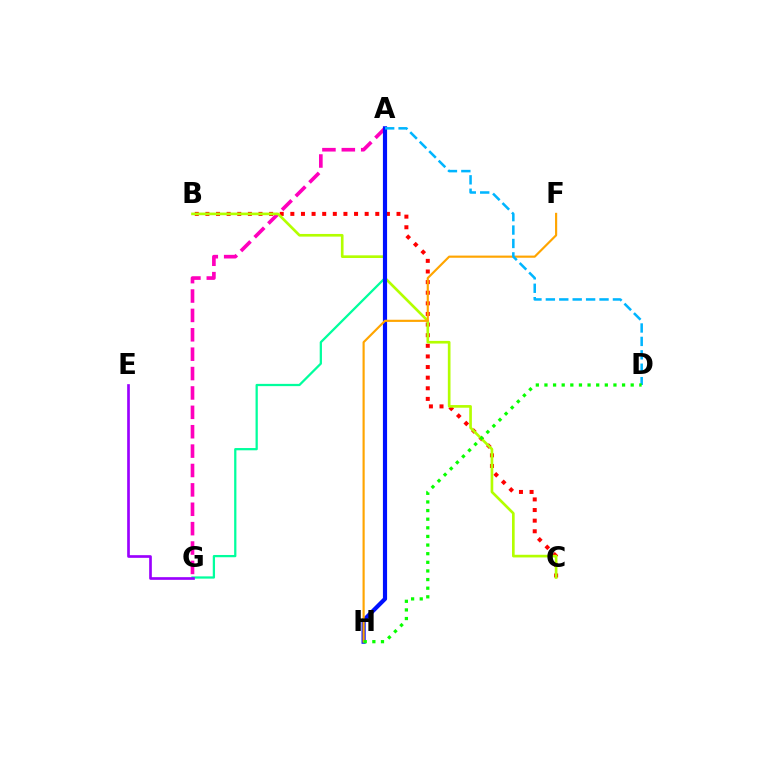{('A', 'G'): [{'color': '#00ff9d', 'line_style': 'solid', 'thickness': 1.63}, {'color': '#ff00bd', 'line_style': 'dashed', 'thickness': 2.63}], ('B', 'C'): [{'color': '#ff0000', 'line_style': 'dotted', 'thickness': 2.88}, {'color': '#b3ff00', 'line_style': 'solid', 'thickness': 1.92}], ('A', 'H'): [{'color': '#0010ff', 'line_style': 'solid', 'thickness': 3.0}], ('F', 'H'): [{'color': '#ffa500', 'line_style': 'solid', 'thickness': 1.55}], ('E', 'G'): [{'color': '#9b00ff', 'line_style': 'solid', 'thickness': 1.92}], ('A', 'D'): [{'color': '#00b5ff', 'line_style': 'dashed', 'thickness': 1.82}], ('D', 'H'): [{'color': '#08ff00', 'line_style': 'dotted', 'thickness': 2.34}]}